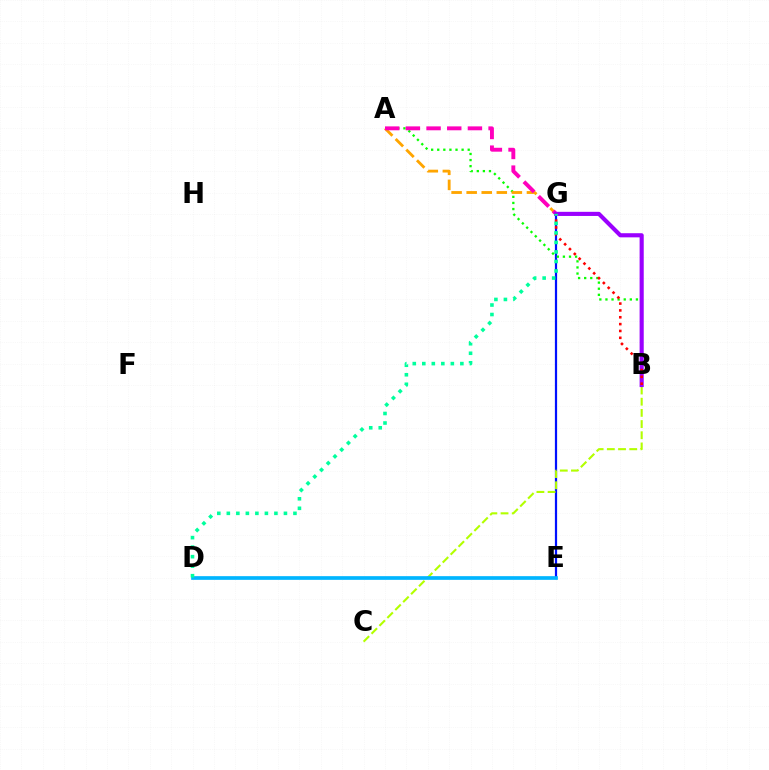{('E', 'G'): [{'color': '#0010ff', 'line_style': 'solid', 'thickness': 1.6}], ('A', 'B'): [{'color': '#08ff00', 'line_style': 'dotted', 'thickness': 1.66}], ('A', 'G'): [{'color': '#ffa500', 'line_style': 'dashed', 'thickness': 2.05}, {'color': '#ff00bd', 'line_style': 'dashed', 'thickness': 2.81}], ('B', 'C'): [{'color': '#b3ff00', 'line_style': 'dashed', 'thickness': 1.52}], ('B', 'G'): [{'color': '#9b00ff', 'line_style': 'solid', 'thickness': 2.97}, {'color': '#ff0000', 'line_style': 'dotted', 'thickness': 1.86}], ('D', 'E'): [{'color': '#00b5ff', 'line_style': 'solid', 'thickness': 2.65}], ('D', 'G'): [{'color': '#00ff9d', 'line_style': 'dotted', 'thickness': 2.59}]}